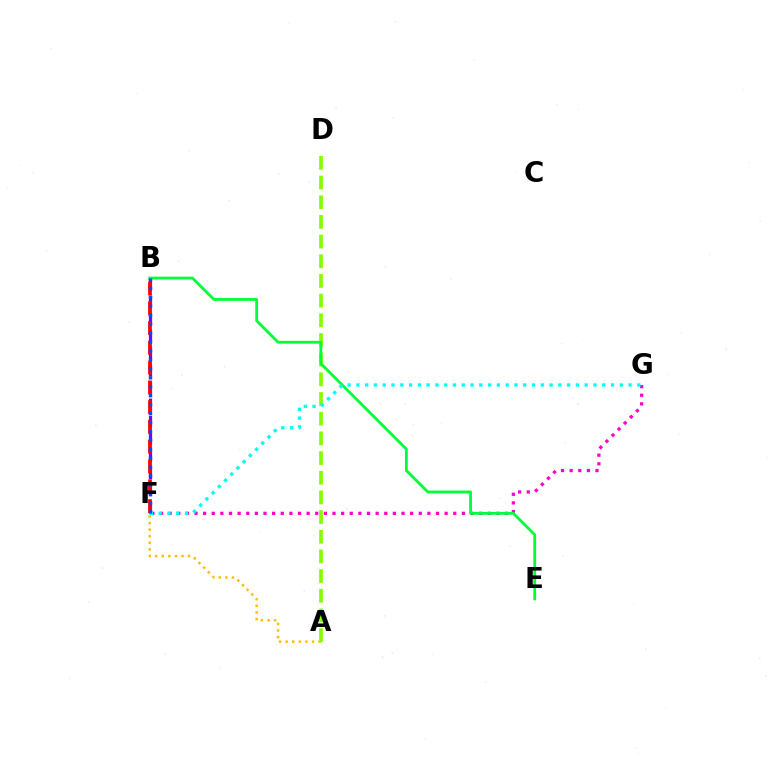{('B', 'F'): [{'color': '#7200ff', 'line_style': 'dashed', 'thickness': 2.33}, {'color': '#ff0000', 'line_style': 'dashed', 'thickness': 2.69}, {'color': '#004bff', 'line_style': 'dotted', 'thickness': 2.43}], ('A', 'F'): [{'color': '#ffbd00', 'line_style': 'dotted', 'thickness': 1.79}], ('F', 'G'): [{'color': '#ff00cf', 'line_style': 'dotted', 'thickness': 2.34}, {'color': '#00fff6', 'line_style': 'dotted', 'thickness': 2.39}], ('A', 'D'): [{'color': '#84ff00', 'line_style': 'dashed', 'thickness': 2.67}], ('B', 'E'): [{'color': '#00ff39', 'line_style': 'solid', 'thickness': 2.02}]}